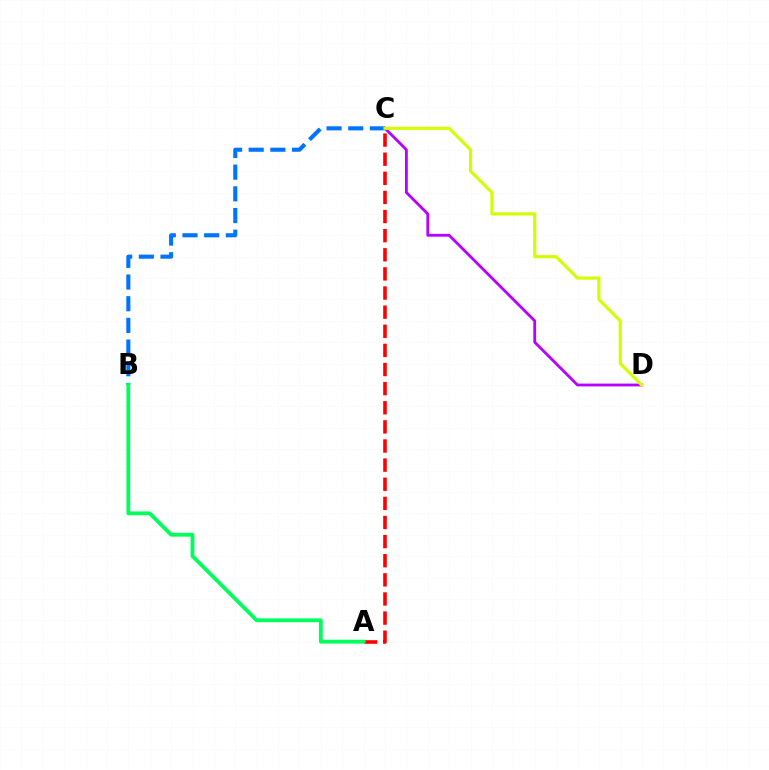{('B', 'C'): [{'color': '#0074ff', 'line_style': 'dashed', 'thickness': 2.95}], ('C', 'D'): [{'color': '#b900ff', 'line_style': 'solid', 'thickness': 2.03}, {'color': '#d1ff00', 'line_style': 'solid', 'thickness': 2.27}], ('A', 'C'): [{'color': '#ff0000', 'line_style': 'dashed', 'thickness': 2.6}], ('A', 'B'): [{'color': '#00ff5c', 'line_style': 'solid', 'thickness': 2.75}]}